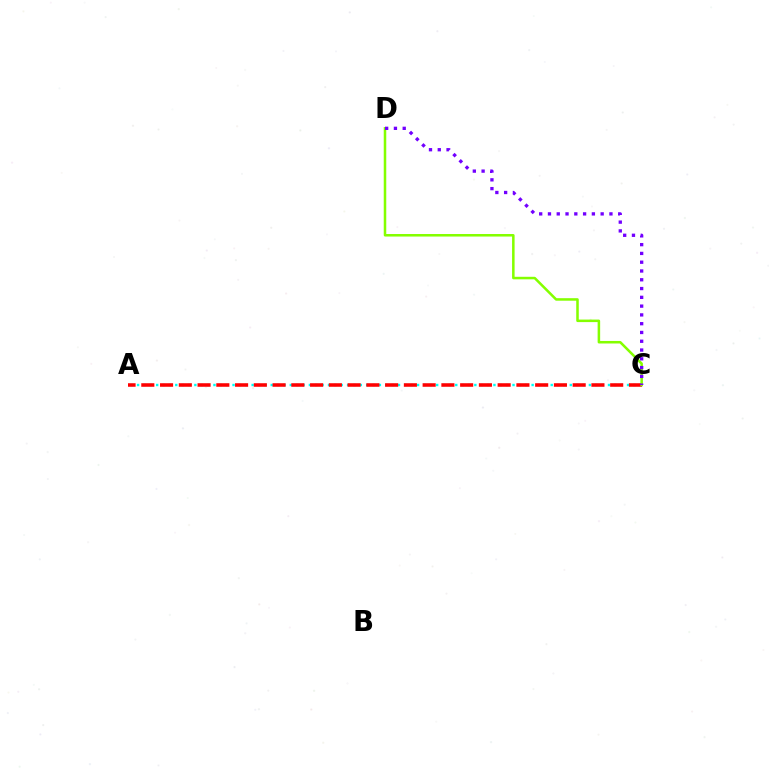{('A', 'C'): [{'color': '#00fff6', 'line_style': 'dotted', 'thickness': 1.73}, {'color': '#ff0000', 'line_style': 'dashed', 'thickness': 2.55}], ('C', 'D'): [{'color': '#84ff00', 'line_style': 'solid', 'thickness': 1.82}, {'color': '#7200ff', 'line_style': 'dotted', 'thickness': 2.39}]}